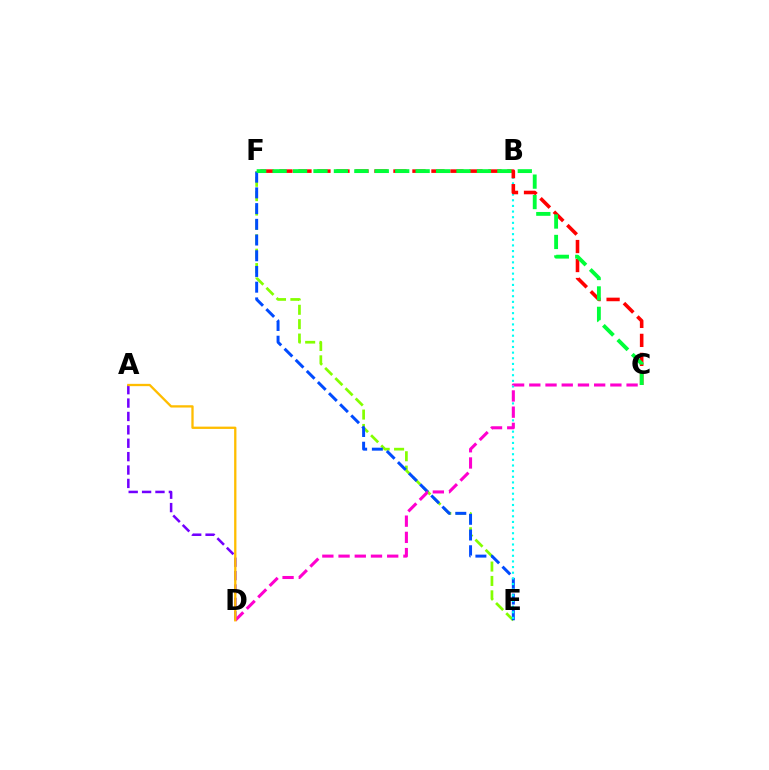{('A', 'D'): [{'color': '#7200ff', 'line_style': 'dashed', 'thickness': 1.82}, {'color': '#ffbd00', 'line_style': 'solid', 'thickness': 1.66}], ('E', 'F'): [{'color': '#84ff00', 'line_style': 'dashed', 'thickness': 1.95}, {'color': '#004bff', 'line_style': 'dashed', 'thickness': 2.14}], ('B', 'E'): [{'color': '#00fff6', 'line_style': 'dotted', 'thickness': 1.53}], ('C', 'F'): [{'color': '#ff0000', 'line_style': 'dashed', 'thickness': 2.58}, {'color': '#00ff39', 'line_style': 'dashed', 'thickness': 2.78}], ('C', 'D'): [{'color': '#ff00cf', 'line_style': 'dashed', 'thickness': 2.2}]}